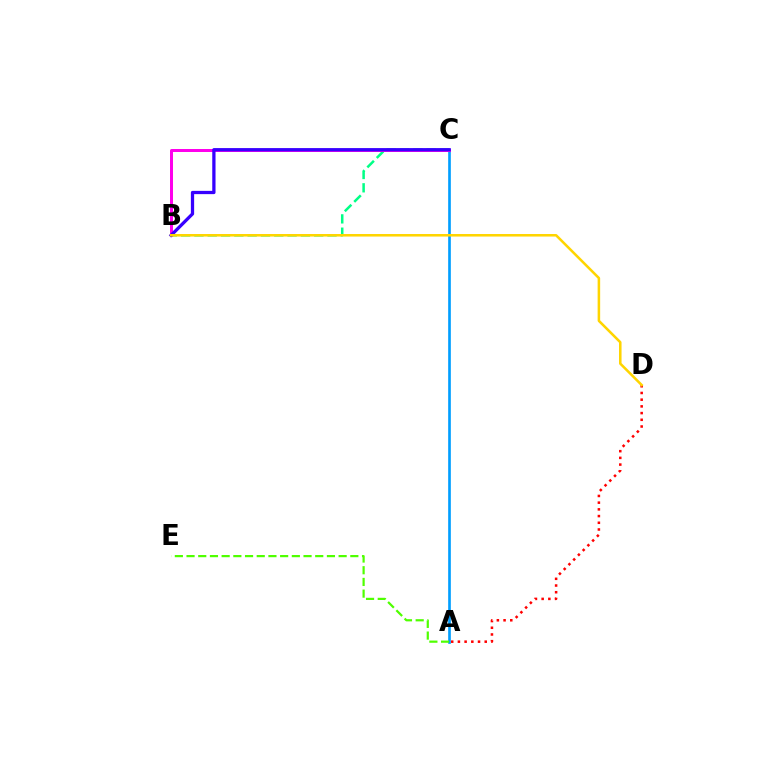{('B', 'C'): [{'color': '#00ff86', 'line_style': 'dashed', 'thickness': 1.81}, {'color': '#ff00ed', 'line_style': 'solid', 'thickness': 2.15}, {'color': '#3700ff', 'line_style': 'solid', 'thickness': 2.35}], ('A', 'D'): [{'color': '#ff0000', 'line_style': 'dotted', 'thickness': 1.82}], ('A', 'C'): [{'color': '#009eff', 'line_style': 'solid', 'thickness': 1.92}], ('A', 'E'): [{'color': '#4fff00', 'line_style': 'dashed', 'thickness': 1.59}], ('B', 'D'): [{'color': '#ffd500', 'line_style': 'solid', 'thickness': 1.83}]}